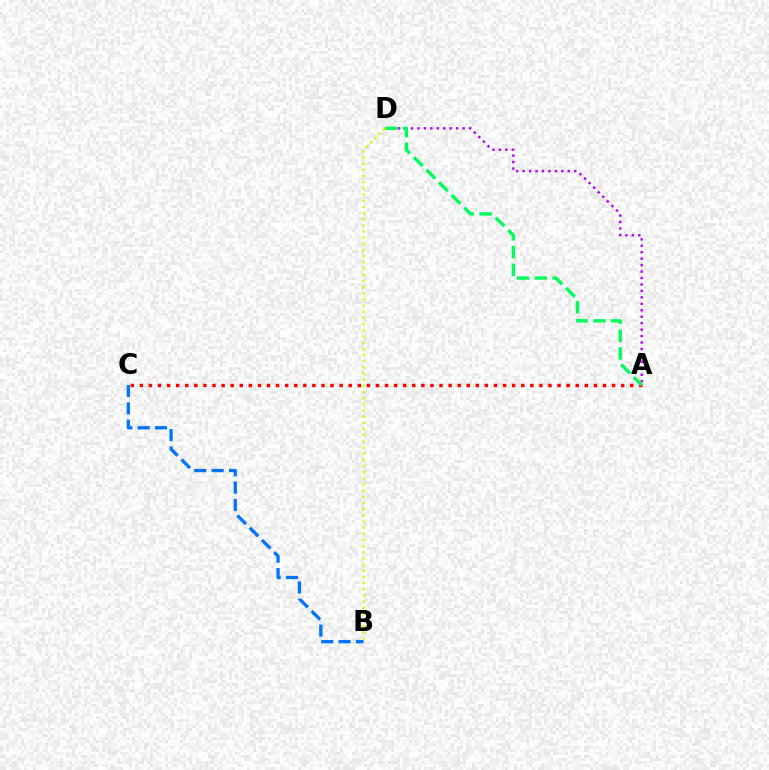{('A', 'D'): [{'color': '#b900ff', 'line_style': 'dotted', 'thickness': 1.75}, {'color': '#00ff5c', 'line_style': 'dashed', 'thickness': 2.42}], ('A', 'C'): [{'color': '#ff0000', 'line_style': 'dotted', 'thickness': 2.47}], ('B', 'C'): [{'color': '#0074ff', 'line_style': 'dashed', 'thickness': 2.36}], ('B', 'D'): [{'color': '#d1ff00', 'line_style': 'dotted', 'thickness': 1.68}]}